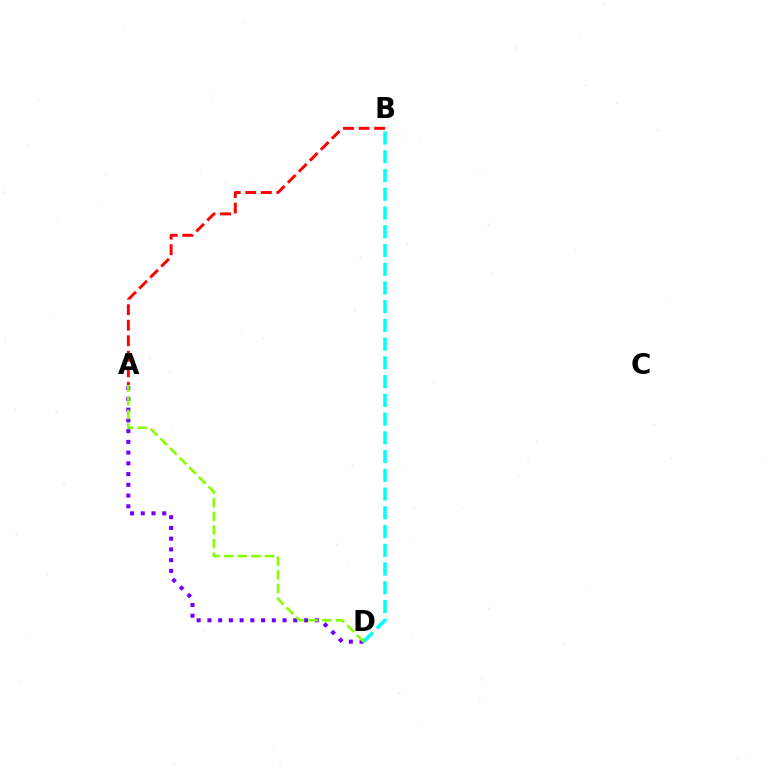{('B', 'D'): [{'color': '#00fff6', 'line_style': 'dashed', 'thickness': 2.55}], ('A', 'D'): [{'color': '#7200ff', 'line_style': 'dotted', 'thickness': 2.92}, {'color': '#84ff00', 'line_style': 'dashed', 'thickness': 1.85}], ('A', 'B'): [{'color': '#ff0000', 'line_style': 'dashed', 'thickness': 2.11}]}